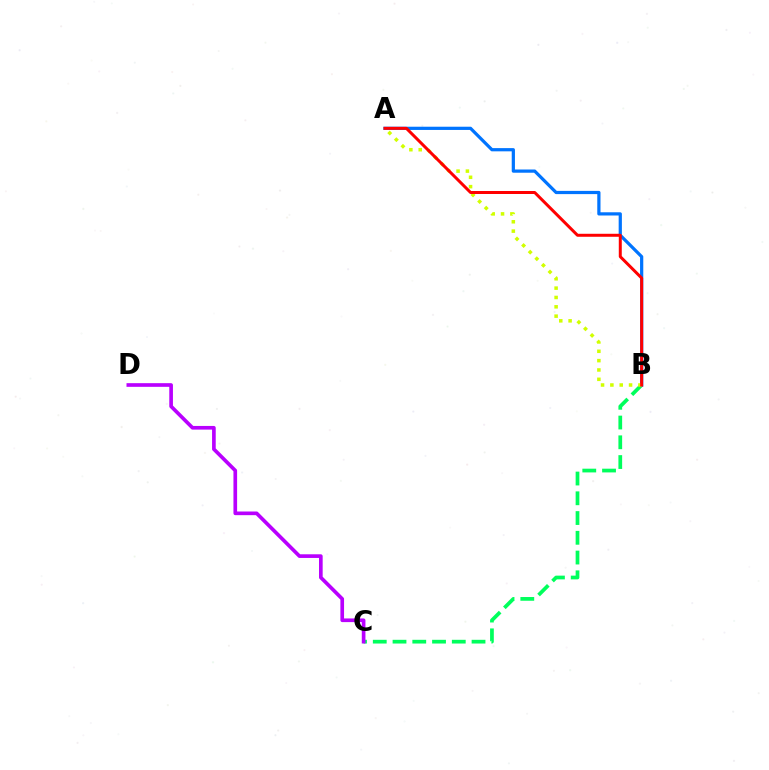{('B', 'C'): [{'color': '#00ff5c', 'line_style': 'dashed', 'thickness': 2.68}], ('A', 'B'): [{'color': '#0074ff', 'line_style': 'solid', 'thickness': 2.32}, {'color': '#d1ff00', 'line_style': 'dotted', 'thickness': 2.54}, {'color': '#ff0000', 'line_style': 'solid', 'thickness': 2.15}], ('C', 'D'): [{'color': '#b900ff', 'line_style': 'solid', 'thickness': 2.64}]}